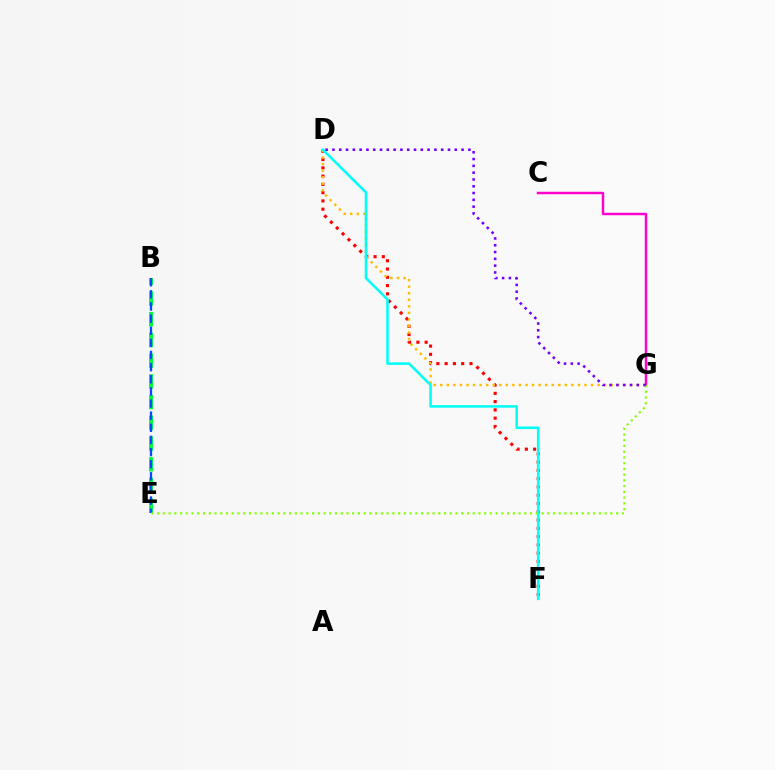{('D', 'F'): [{'color': '#ff0000', 'line_style': 'dotted', 'thickness': 2.25}, {'color': '#00fff6', 'line_style': 'solid', 'thickness': 1.84}], ('D', 'G'): [{'color': '#ffbd00', 'line_style': 'dotted', 'thickness': 1.78}, {'color': '#7200ff', 'line_style': 'dotted', 'thickness': 1.85}], ('C', 'G'): [{'color': '#ff00cf', 'line_style': 'solid', 'thickness': 1.77}], ('B', 'E'): [{'color': '#00ff39', 'line_style': 'dashed', 'thickness': 2.82}, {'color': '#004bff', 'line_style': 'dashed', 'thickness': 1.65}], ('E', 'G'): [{'color': '#84ff00', 'line_style': 'dotted', 'thickness': 1.56}]}